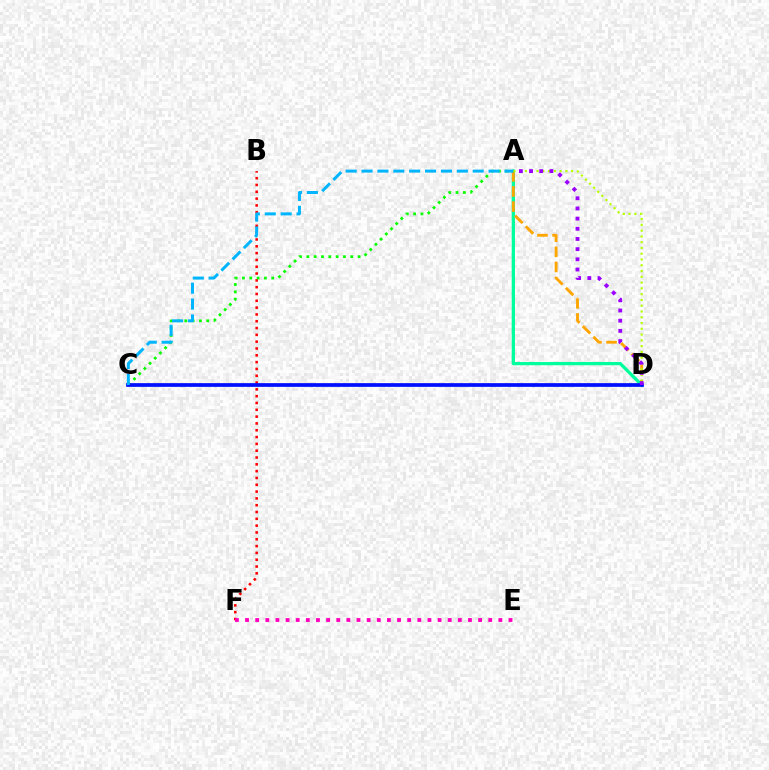{('B', 'F'): [{'color': '#ff0000', 'line_style': 'dotted', 'thickness': 1.85}], ('A', 'D'): [{'color': '#00ff9d', 'line_style': 'solid', 'thickness': 2.35}, {'color': '#ffa500', 'line_style': 'dashed', 'thickness': 2.05}, {'color': '#b3ff00', 'line_style': 'dotted', 'thickness': 1.57}, {'color': '#9b00ff', 'line_style': 'dotted', 'thickness': 2.77}], ('A', 'C'): [{'color': '#08ff00', 'line_style': 'dotted', 'thickness': 1.99}, {'color': '#00b5ff', 'line_style': 'dashed', 'thickness': 2.16}], ('C', 'D'): [{'color': '#0010ff', 'line_style': 'solid', 'thickness': 2.67}], ('E', 'F'): [{'color': '#ff00bd', 'line_style': 'dotted', 'thickness': 2.75}]}